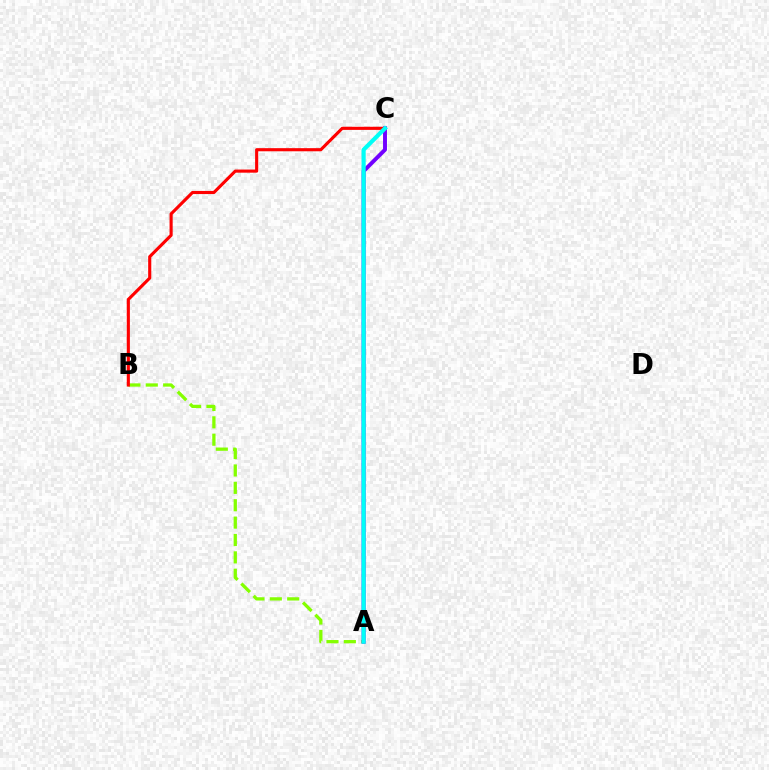{('A', 'B'): [{'color': '#84ff00', 'line_style': 'dashed', 'thickness': 2.36}], ('B', 'C'): [{'color': '#ff0000', 'line_style': 'solid', 'thickness': 2.25}], ('A', 'C'): [{'color': '#7200ff', 'line_style': 'solid', 'thickness': 2.83}, {'color': '#00fff6', 'line_style': 'solid', 'thickness': 2.99}]}